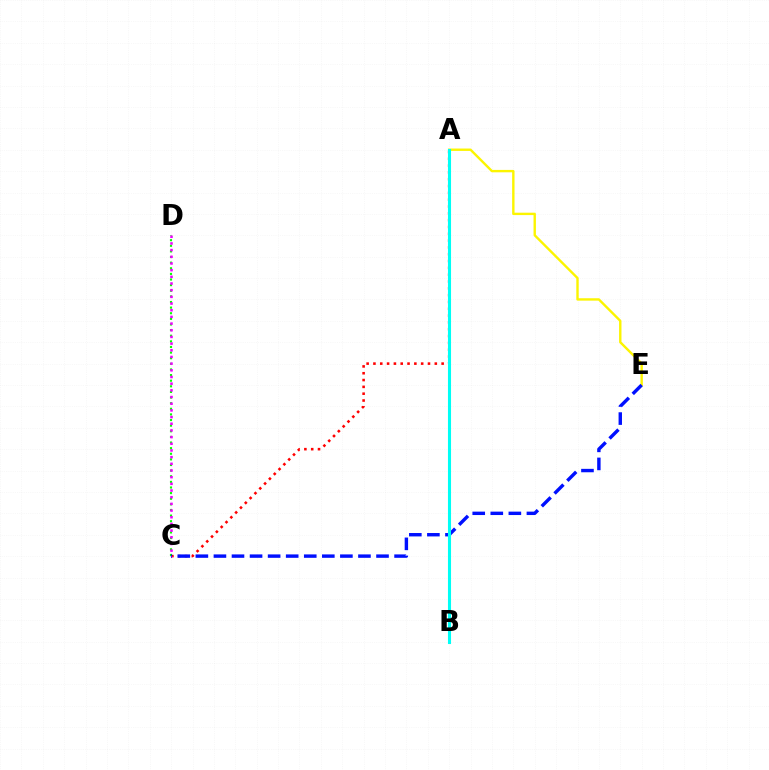{('A', 'C'): [{'color': '#ff0000', 'line_style': 'dotted', 'thickness': 1.85}], ('C', 'D'): [{'color': '#08ff00', 'line_style': 'dotted', 'thickness': 1.53}, {'color': '#ee00ff', 'line_style': 'dotted', 'thickness': 1.81}], ('A', 'E'): [{'color': '#fcf500', 'line_style': 'solid', 'thickness': 1.72}], ('C', 'E'): [{'color': '#0010ff', 'line_style': 'dashed', 'thickness': 2.45}], ('A', 'B'): [{'color': '#00fff6', 'line_style': 'solid', 'thickness': 2.22}]}